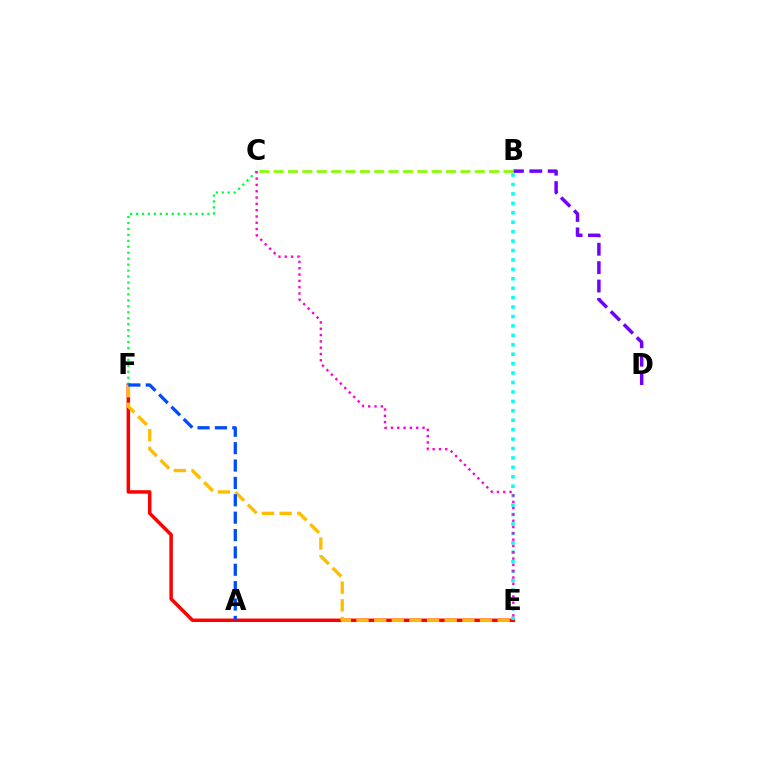{('E', 'F'): [{'color': '#ff0000', 'line_style': 'solid', 'thickness': 2.51}, {'color': '#ffbd00', 'line_style': 'dashed', 'thickness': 2.4}], ('C', 'F'): [{'color': '#00ff39', 'line_style': 'dotted', 'thickness': 1.62}], ('B', 'D'): [{'color': '#7200ff', 'line_style': 'dashed', 'thickness': 2.5}], ('B', 'E'): [{'color': '#00fff6', 'line_style': 'dotted', 'thickness': 2.56}], ('B', 'C'): [{'color': '#84ff00', 'line_style': 'dashed', 'thickness': 1.95}], ('A', 'F'): [{'color': '#004bff', 'line_style': 'dashed', 'thickness': 2.36}], ('C', 'E'): [{'color': '#ff00cf', 'line_style': 'dotted', 'thickness': 1.71}]}